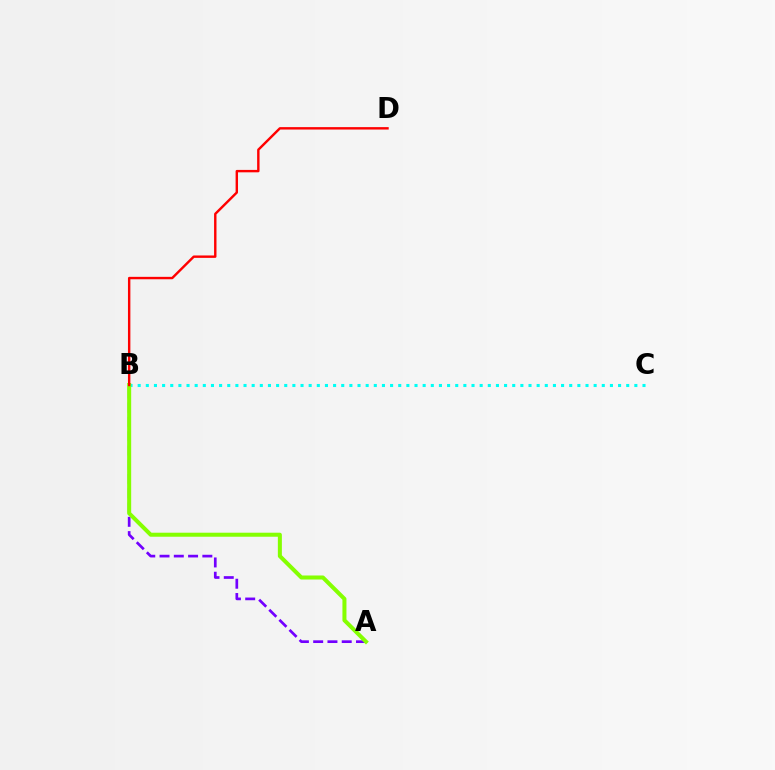{('B', 'C'): [{'color': '#00fff6', 'line_style': 'dotted', 'thickness': 2.21}], ('A', 'B'): [{'color': '#7200ff', 'line_style': 'dashed', 'thickness': 1.94}, {'color': '#84ff00', 'line_style': 'solid', 'thickness': 2.9}], ('B', 'D'): [{'color': '#ff0000', 'line_style': 'solid', 'thickness': 1.74}]}